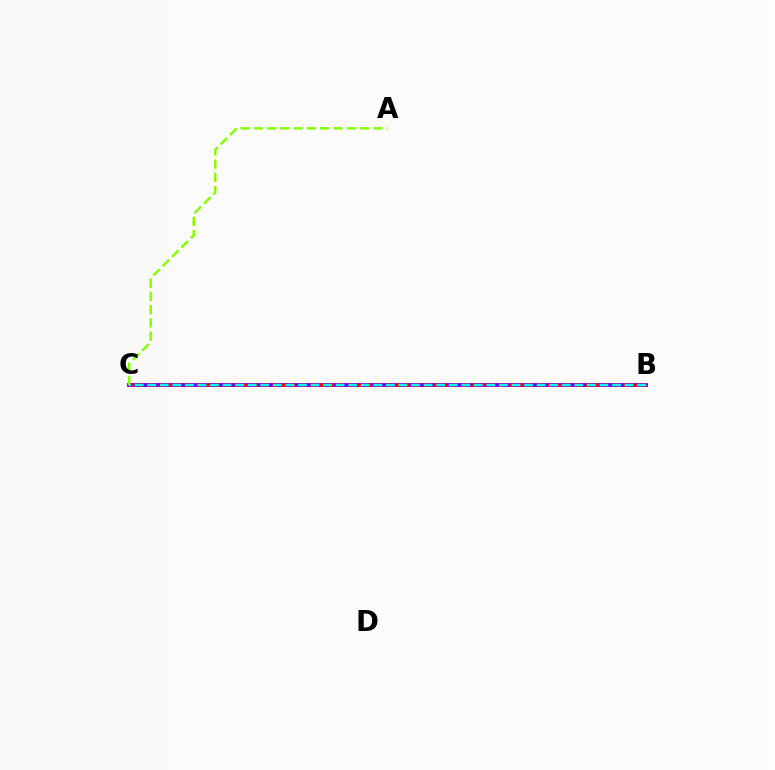{('B', 'C'): [{'color': '#7200ff', 'line_style': 'solid', 'thickness': 2.79}, {'color': '#ff0000', 'line_style': 'dotted', 'thickness': 2.58}, {'color': '#00fff6', 'line_style': 'dashed', 'thickness': 1.71}], ('A', 'C'): [{'color': '#84ff00', 'line_style': 'dashed', 'thickness': 1.8}]}